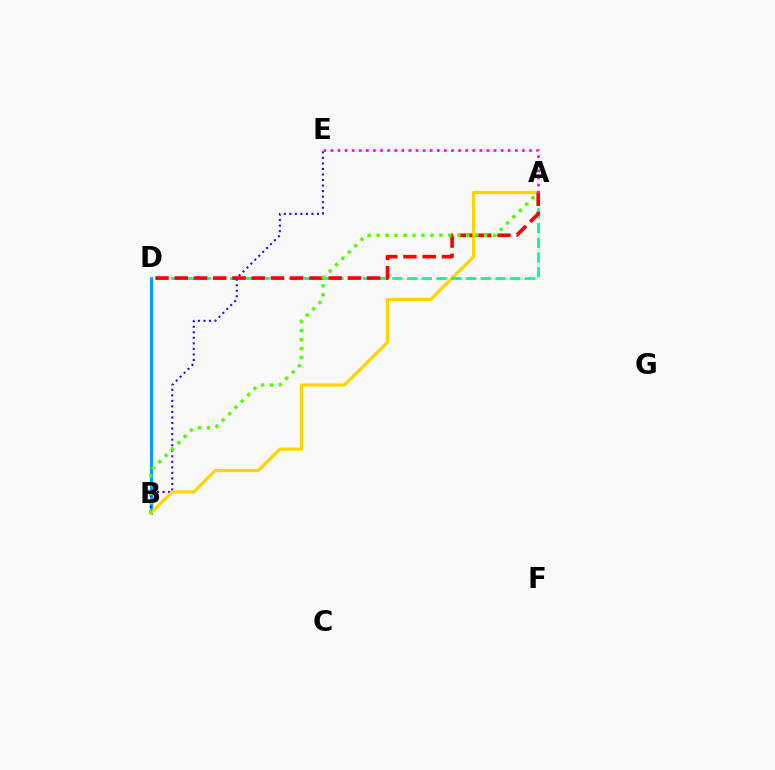{('B', 'D'): [{'color': '#009eff', 'line_style': 'solid', 'thickness': 2.13}], ('B', 'E'): [{'color': '#3700ff', 'line_style': 'dotted', 'thickness': 1.5}], ('A', 'B'): [{'color': '#ffd500', 'line_style': 'solid', 'thickness': 2.31}, {'color': '#4fff00', 'line_style': 'dotted', 'thickness': 2.43}], ('A', 'D'): [{'color': '#00ff86', 'line_style': 'dashed', 'thickness': 2.0}, {'color': '#ff0000', 'line_style': 'dashed', 'thickness': 2.61}], ('A', 'E'): [{'color': '#ff00ed', 'line_style': 'dotted', 'thickness': 1.93}]}